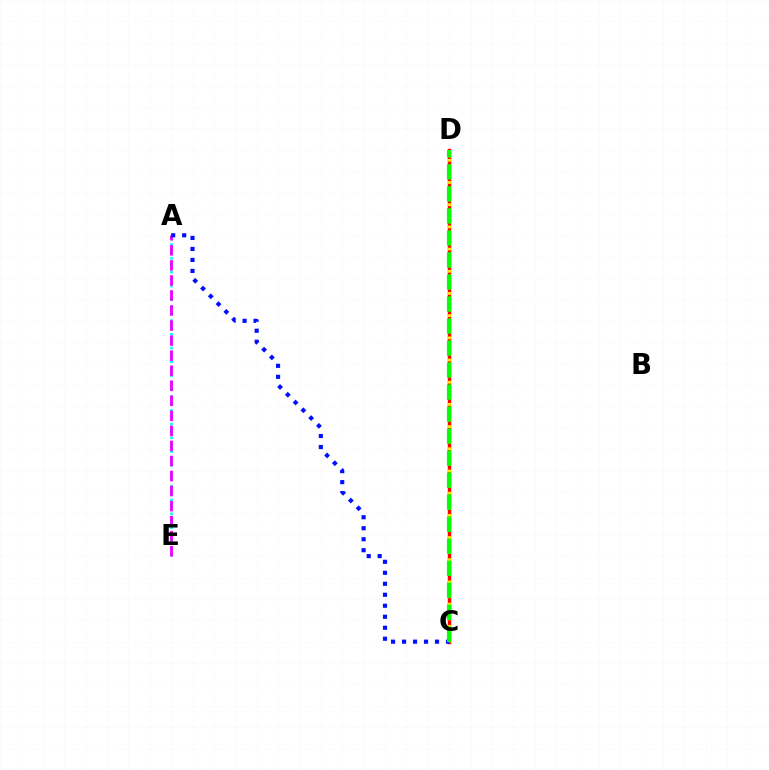{('A', 'E'): [{'color': '#00fff6', 'line_style': 'dotted', 'thickness': 1.88}, {'color': '#ee00ff', 'line_style': 'dashed', 'thickness': 2.04}], ('C', 'D'): [{'color': '#ff0000', 'line_style': 'solid', 'thickness': 2.47}, {'color': '#fcf500', 'line_style': 'dotted', 'thickness': 2.01}, {'color': '#08ff00', 'line_style': 'dashed', 'thickness': 2.99}], ('A', 'C'): [{'color': '#0010ff', 'line_style': 'dotted', 'thickness': 2.99}]}